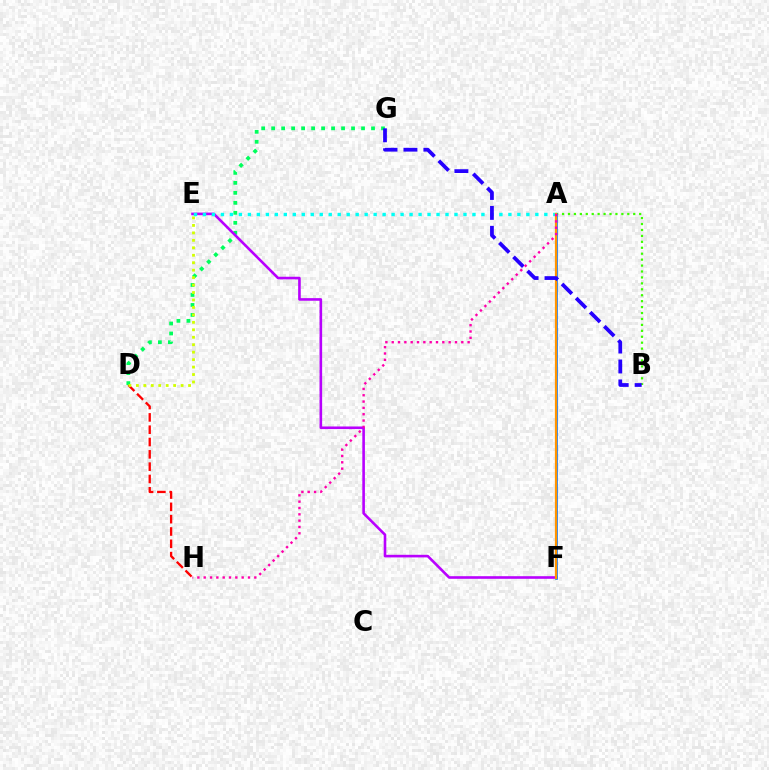{('D', 'H'): [{'color': '#ff0000', 'line_style': 'dashed', 'thickness': 1.67}], ('D', 'G'): [{'color': '#00ff5c', 'line_style': 'dotted', 'thickness': 2.71}], ('A', 'B'): [{'color': '#3dff00', 'line_style': 'dotted', 'thickness': 1.61}], ('E', 'F'): [{'color': '#b900ff', 'line_style': 'solid', 'thickness': 1.88}], ('A', 'F'): [{'color': '#0074ff', 'line_style': 'solid', 'thickness': 1.87}, {'color': '#ff9400', 'line_style': 'solid', 'thickness': 1.62}], ('A', 'E'): [{'color': '#00fff6', 'line_style': 'dotted', 'thickness': 2.44}], ('D', 'E'): [{'color': '#d1ff00', 'line_style': 'dotted', 'thickness': 2.03}], ('B', 'G'): [{'color': '#2500ff', 'line_style': 'dashed', 'thickness': 2.71}], ('A', 'H'): [{'color': '#ff00ac', 'line_style': 'dotted', 'thickness': 1.72}]}